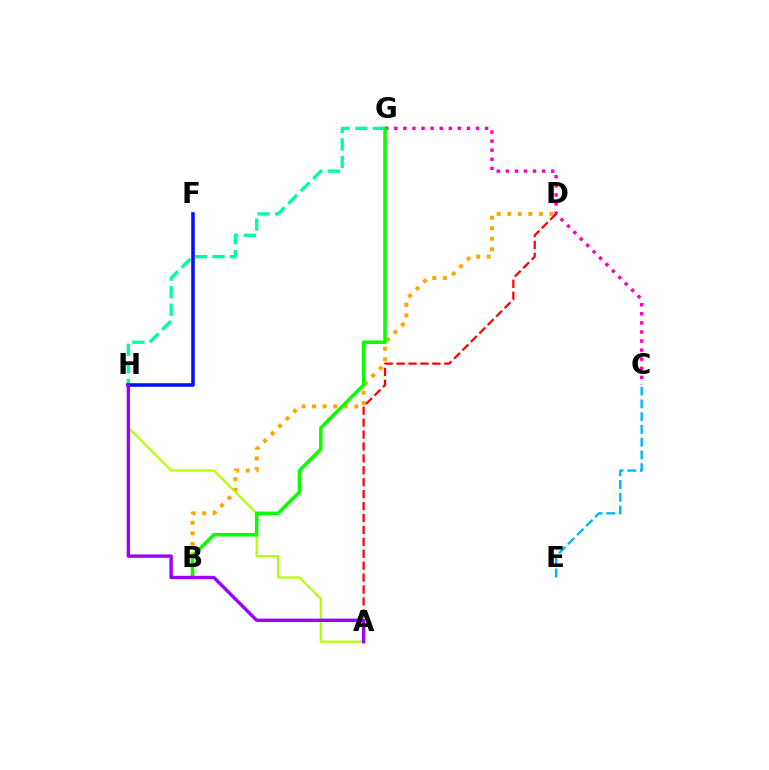{('C', 'E'): [{'color': '#00b5ff', 'line_style': 'dashed', 'thickness': 1.73}], ('G', 'H'): [{'color': '#00ff9d', 'line_style': 'dashed', 'thickness': 2.39}], ('B', 'D'): [{'color': '#ffa500', 'line_style': 'dotted', 'thickness': 2.87}], ('C', 'G'): [{'color': '#ff00bd', 'line_style': 'dotted', 'thickness': 2.47}], ('A', 'H'): [{'color': '#b3ff00', 'line_style': 'solid', 'thickness': 1.59}, {'color': '#9b00ff', 'line_style': 'solid', 'thickness': 2.43}], ('A', 'D'): [{'color': '#ff0000', 'line_style': 'dashed', 'thickness': 1.62}], ('B', 'G'): [{'color': '#08ff00', 'line_style': 'solid', 'thickness': 2.54}], ('F', 'H'): [{'color': '#0010ff', 'line_style': 'solid', 'thickness': 2.57}]}